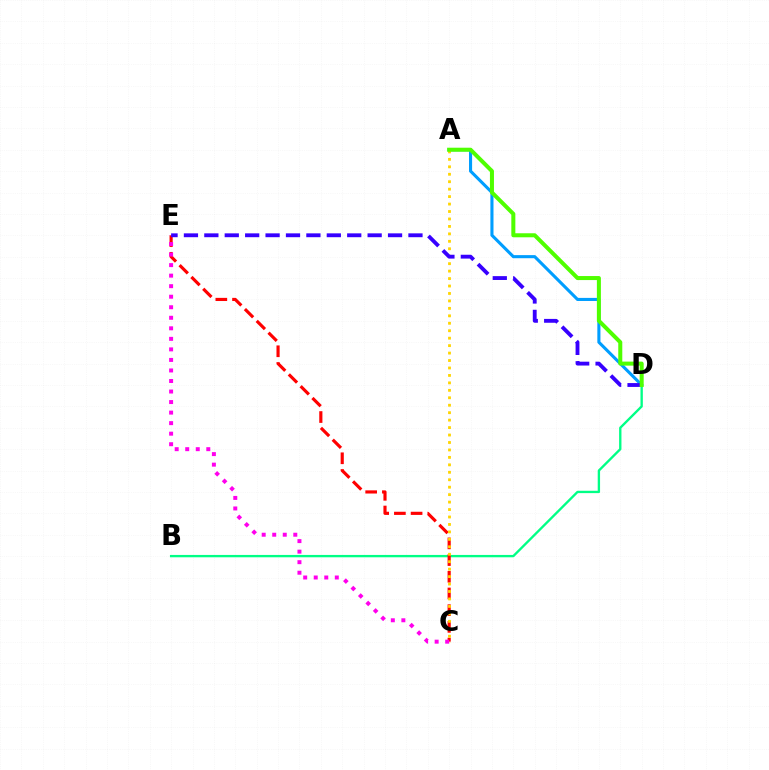{('A', 'D'): [{'color': '#009eff', 'line_style': 'solid', 'thickness': 2.23}, {'color': '#4fff00', 'line_style': 'solid', 'thickness': 2.9}], ('B', 'D'): [{'color': '#00ff86', 'line_style': 'solid', 'thickness': 1.69}], ('C', 'E'): [{'color': '#ff0000', 'line_style': 'dashed', 'thickness': 2.27}, {'color': '#ff00ed', 'line_style': 'dotted', 'thickness': 2.86}], ('A', 'C'): [{'color': '#ffd500', 'line_style': 'dotted', 'thickness': 2.02}], ('D', 'E'): [{'color': '#3700ff', 'line_style': 'dashed', 'thickness': 2.77}]}